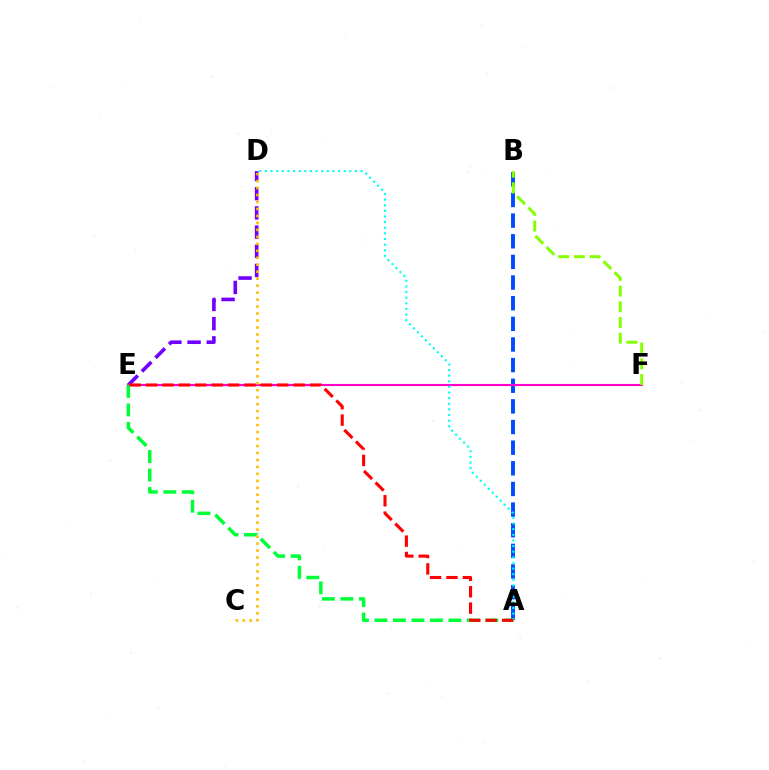{('D', 'E'): [{'color': '#7200ff', 'line_style': 'dashed', 'thickness': 2.61}], ('A', 'B'): [{'color': '#004bff', 'line_style': 'dashed', 'thickness': 2.8}], ('E', 'F'): [{'color': '#ff00cf', 'line_style': 'solid', 'thickness': 1.52}], ('C', 'D'): [{'color': '#ffbd00', 'line_style': 'dotted', 'thickness': 1.89}], ('A', 'D'): [{'color': '#00fff6', 'line_style': 'dotted', 'thickness': 1.53}], ('A', 'E'): [{'color': '#00ff39', 'line_style': 'dashed', 'thickness': 2.51}, {'color': '#ff0000', 'line_style': 'dashed', 'thickness': 2.23}], ('B', 'F'): [{'color': '#84ff00', 'line_style': 'dashed', 'thickness': 2.13}]}